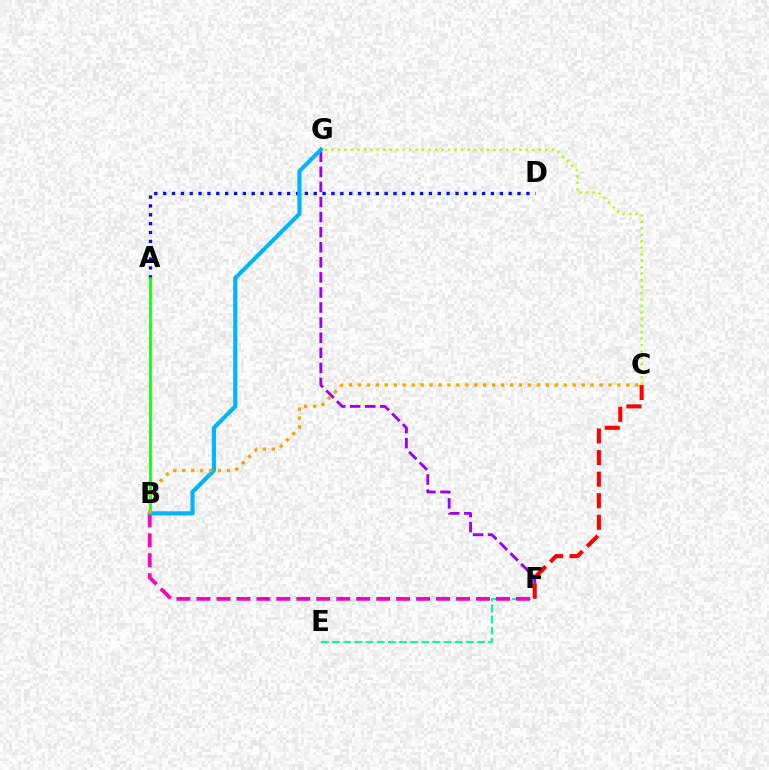{('C', 'G'): [{'color': '#b3ff00', 'line_style': 'dotted', 'thickness': 1.76}], ('F', 'G'): [{'color': '#9b00ff', 'line_style': 'dashed', 'thickness': 2.05}], ('C', 'F'): [{'color': '#ff0000', 'line_style': 'dashed', 'thickness': 2.93}], ('A', 'D'): [{'color': '#0010ff', 'line_style': 'dotted', 'thickness': 2.41}], ('E', 'F'): [{'color': '#00ff9d', 'line_style': 'dashed', 'thickness': 1.51}], ('A', 'B'): [{'color': '#08ff00', 'line_style': 'solid', 'thickness': 1.9}], ('B', 'F'): [{'color': '#ff00bd', 'line_style': 'dashed', 'thickness': 2.71}], ('B', 'G'): [{'color': '#00b5ff', 'line_style': 'solid', 'thickness': 2.98}], ('B', 'C'): [{'color': '#ffa500', 'line_style': 'dotted', 'thickness': 2.43}]}